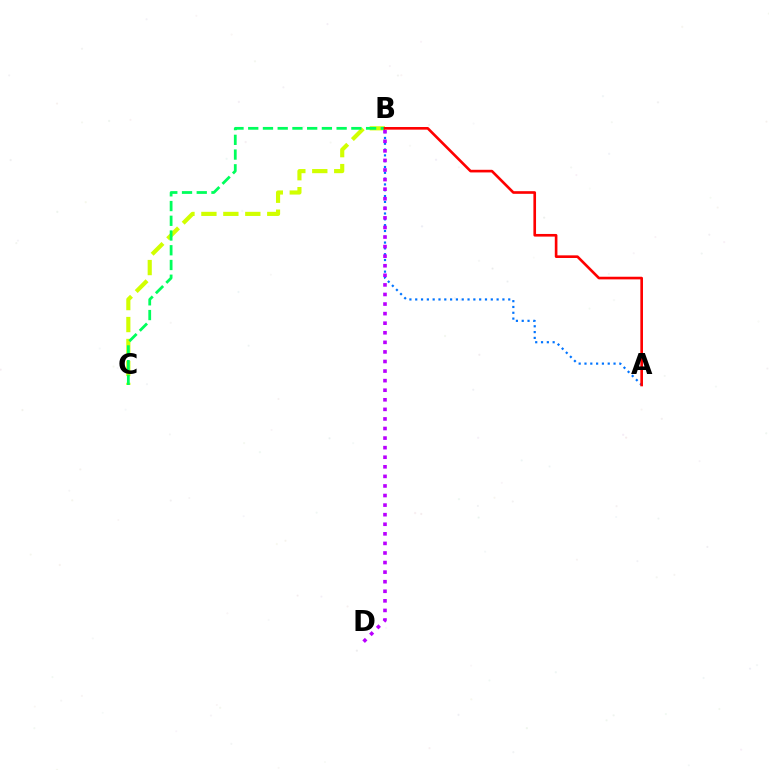{('A', 'B'): [{'color': '#0074ff', 'line_style': 'dotted', 'thickness': 1.58}, {'color': '#ff0000', 'line_style': 'solid', 'thickness': 1.9}], ('B', 'C'): [{'color': '#d1ff00', 'line_style': 'dashed', 'thickness': 2.98}, {'color': '#00ff5c', 'line_style': 'dashed', 'thickness': 2.0}], ('B', 'D'): [{'color': '#b900ff', 'line_style': 'dotted', 'thickness': 2.6}]}